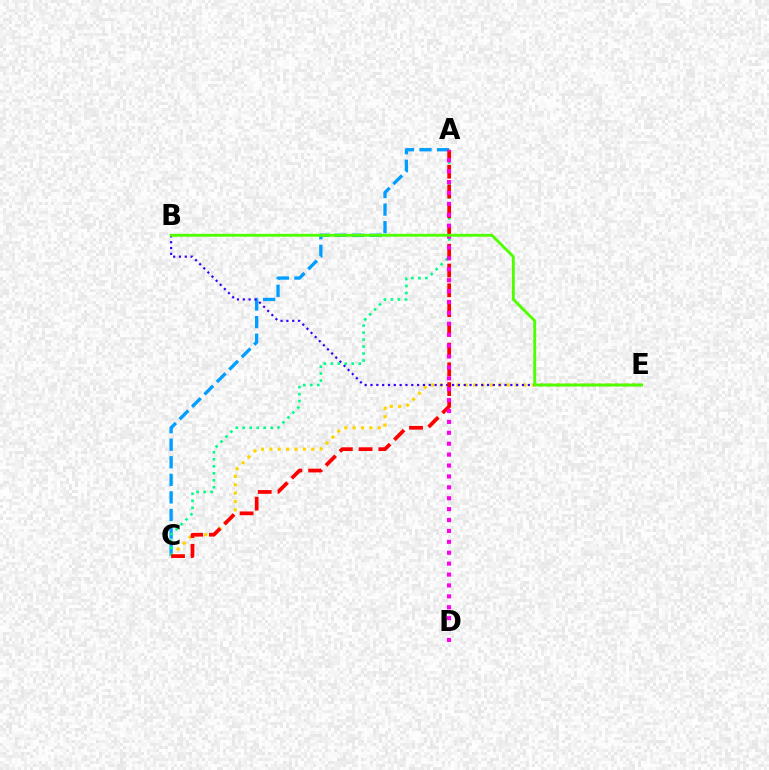{('A', 'C'): [{'color': '#009eff', 'line_style': 'dashed', 'thickness': 2.39}, {'color': '#00ff86', 'line_style': 'dotted', 'thickness': 1.9}, {'color': '#ff0000', 'line_style': 'dashed', 'thickness': 2.68}], ('C', 'E'): [{'color': '#ffd500', 'line_style': 'dotted', 'thickness': 2.28}], ('B', 'E'): [{'color': '#3700ff', 'line_style': 'dotted', 'thickness': 1.58}, {'color': '#4fff00', 'line_style': 'solid', 'thickness': 2.07}], ('A', 'D'): [{'color': '#ff00ed', 'line_style': 'dotted', 'thickness': 2.96}]}